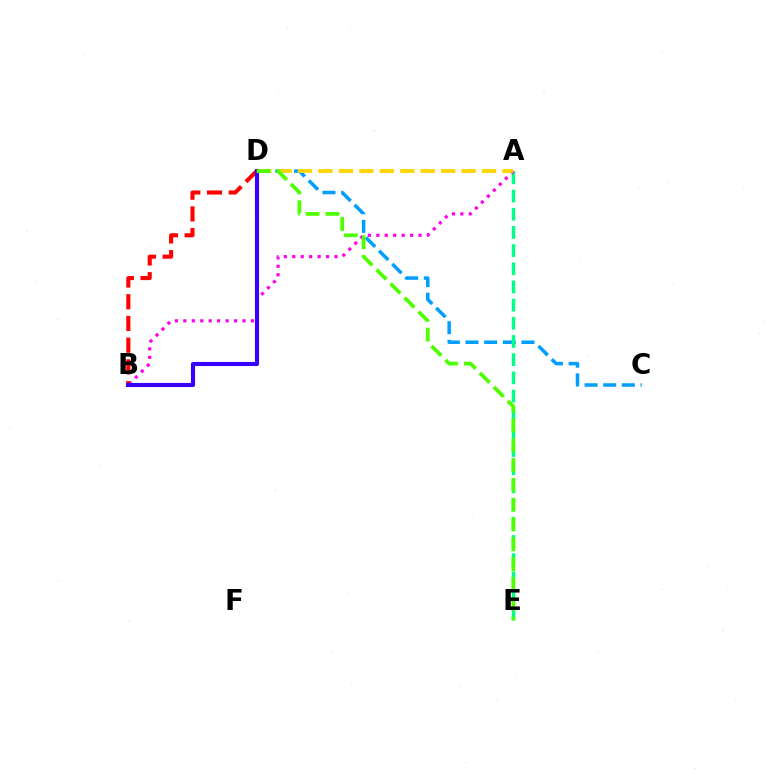{('C', 'D'): [{'color': '#009eff', 'line_style': 'dashed', 'thickness': 2.54}], ('A', 'E'): [{'color': '#00ff86', 'line_style': 'dashed', 'thickness': 2.47}], ('A', 'B'): [{'color': '#ff00ed', 'line_style': 'dotted', 'thickness': 2.3}], ('A', 'D'): [{'color': '#ffd500', 'line_style': 'dashed', 'thickness': 2.78}], ('B', 'D'): [{'color': '#ff0000', 'line_style': 'dashed', 'thickness': 2.95}, {'color': '#3700ff', 'line_style': 'solid', 'thickness': 2.95}], ('D', 'E'): [{'color': '#4fff00', 'line_style': 'dashed', 'thickness': 2.69}]}